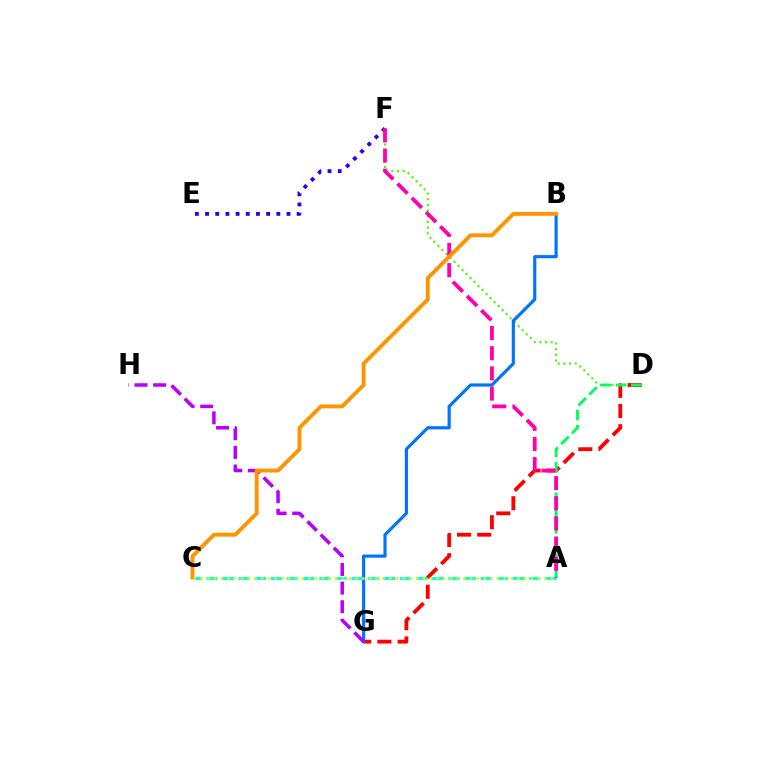{('D', 'F'): [{'color': '#3dff00', 'line_style': 'dotted', 'thickness': 1.54}], ('E', 'F'): [{'color': '#2500ff', 'line_style': 'dotted', 'thickness': 2.77}], ('D', 'G'): [{'color': '#ff0000', 'line_style': 'dashed', 'thickness': 2.74}], ('A', 'D'): [{'color': '#00ff5c', 'line_style': 'dashed', 'thickness': 2.07}], ('A', 'C'): [{'color': '#00fff6', 'line_style': 'dashed', 'thickness': 2.19}, {'color': '#d1ff00', 'line_style': 'dotted', 'thickness': 1.83}], ('A', 'F'): [{'color': '#ff00ac', 'line_style': 'dashed', 'thickness': 2.74}], ('B', 'G'): [{'color': '#0074ff', 'line_style': 'solid', 'thickness': 2.28}], ('G', 'H'): [{'color': '#b900ff', 'line_style': 'dashed', 'thickness': 2.53}], ('B', 'C'): [{'color': '#ff9400', 'line_style': 'solid', 'thickness': 2.78}]}